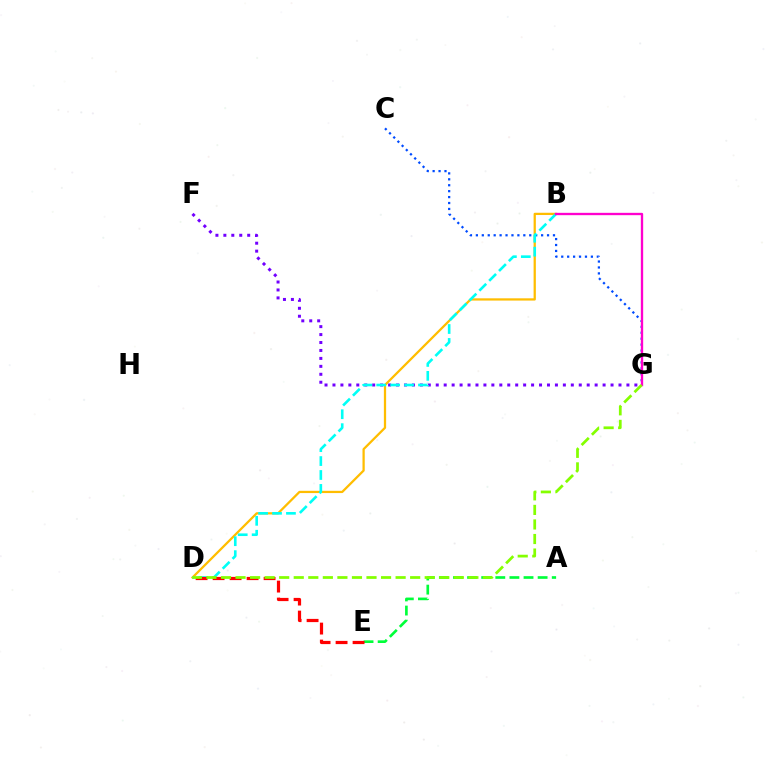{('A', 'E'): [{'color': '#00ff39', 'line_style': 'dashed', 'thickness': 1.92}], ('B', 'D'): [{'color': '#ffbd00', 'line_style': 'solid', 'thickness': 1.63}, {'color': '#00fff6', 'line_style': 'dashed', 'thickness': 1.89}], ('C', 'G'): [{'color': '#004bff', 'line_style': 'dotted', 'thickness': 1.61}], ('F', 'G'): [{'color': '#7200ff', 'line_style': 'dotted', 'thickness': 2.16}], ('D', 'E'): [{'color': '#ff0000', 'line_style': 'dashed', 'thickness': 2.31}], ('B', 'G'): [{'color': '#ff00cf', 'line_style': 'solid', 'thickness': 1.68}], ('D', 'G'): [{'color': '#84ff00', 'line_style': 'dashed', 'thickness': 1.98}]}